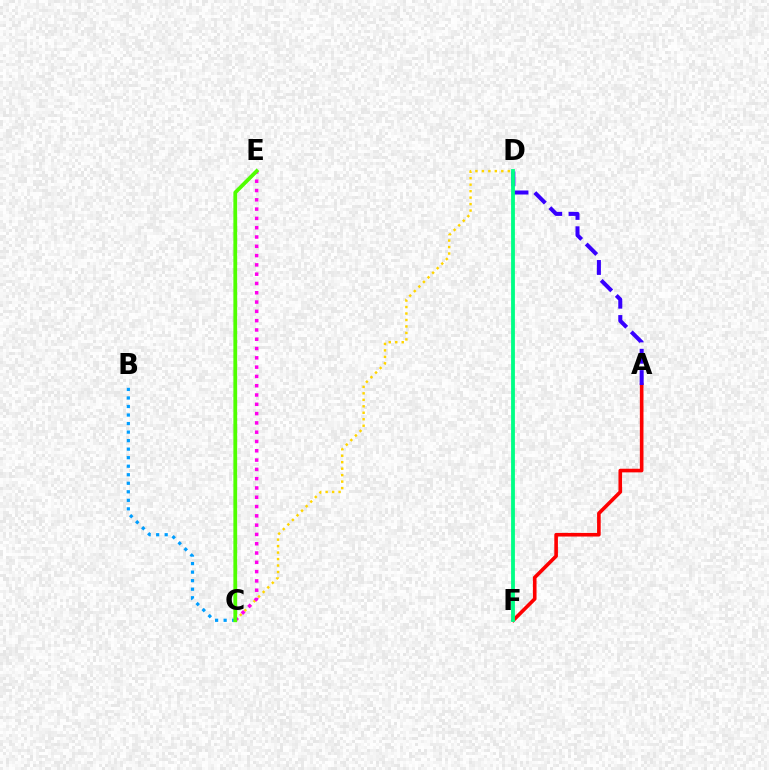{('C', 'D'): [{'color': '#ffd500', 'line_style': 'dotted', 'thickness': 1.76}], ('B', 'C'): [{'color': '#009eff', 'line_style': 'dotted', 'thickness': 2.32}], ('C', 'E'): [{'color': '#ff00ed', 'line_style': 'dotted', 'thickness': 2.53}, {'color': '#4fff00', 'line_style': 'solid', 'thickness': 2.73}], ('A', 'F'): [{'color': '#ff0000', 'line_style': 'solid', 'thickness': 2.61}], ('A', 'D'): [{'color': '#3700ff', 'line_style': 'dashed', 'thickness': 2.89}], ('D', 'F'): [{'color': '#00ff86', 'line_style': 'solid', 'thickness': 2.74}]}